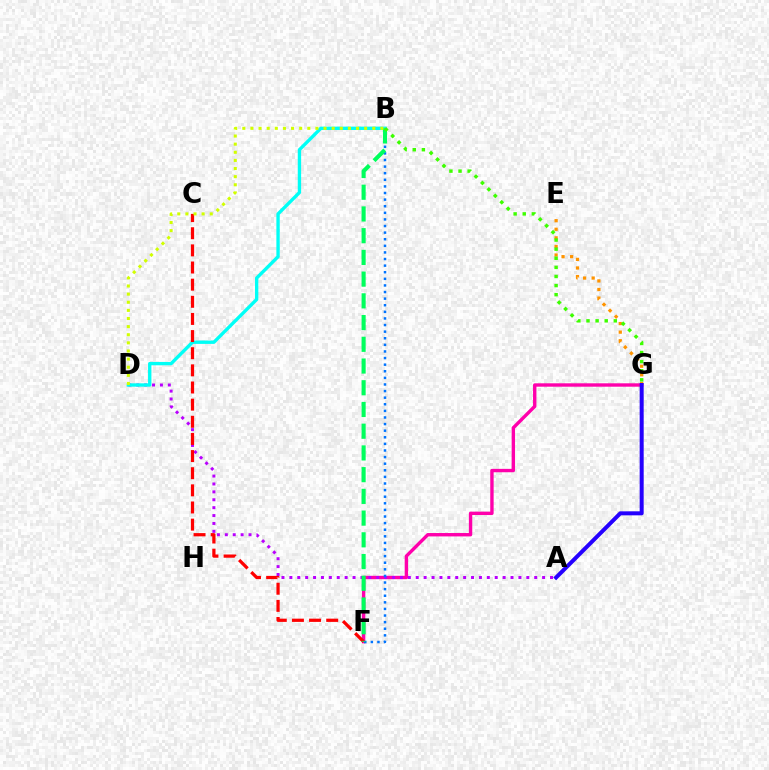{('F', 'G'): [{'color': '#ff00ac', 'line_style': 'solid', 'thickness': 2.44}], ('A', 'D'): [{'color': '#b900ff', 'line_style': 'dotted', 'thickness': 2.15}], ('B', 'F'): [{'color': '#0074ff', 'line_style': 'dotted', 'thickness': 1.79}, {'color': '#00ff5c', 'line_style': 'dashed', 'thickness': 2.95}], ('B', 'D'): [{'color': '#00fff6', 'line_style': 'solid', 'thickness': 2.41}, {'color': '#d1ff00', 'line_style': 'dotted', 'thickness': 2.21}], ('C', 'F'): [{'color': '#ff0000', 'line_style': 'dashed', 'thickness': 2.33}], ('E', 'G'): [{'color': '#ff9400', 'line_style': 'dotted', 'thickness': 2.33}], ('A', 'G'): [{'color': '#2500ff', 'line_style': 'solid', 'thickness': 2.89}], ('B', 'G'): [{'color': '#3dff00', 'line_style': 'dotted', 'thickness': 2.47}]}